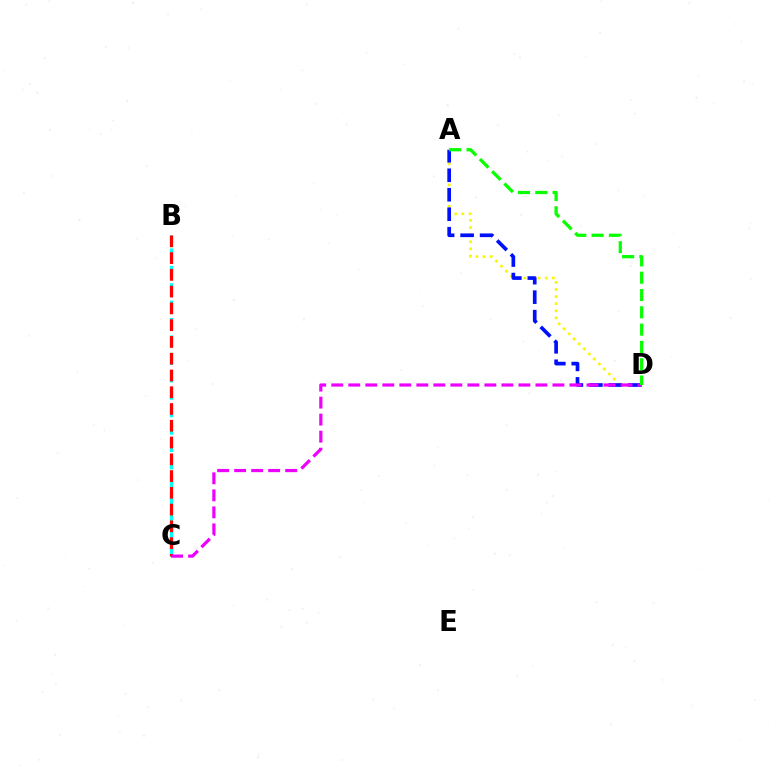{('A', 'D'): [{'color': '#fcf500', 'line_style': 'dotted', 'thickness': 1.93}, {'color': '#0010ff', 'line_style': 'dashed', 'thickness': 2.65}, {'color': '#08ff00', 'line_style': 'dashed', 'thickness': 2.35}], ('B', 'C'): [{'color': '#00fff6', 'line_style': 'dashed', 'thickness': 2.36}, {'color': '#ff0000', 'line_style': 'dashed', 'thickness': 2.28}], ('C', 'D'): [{'color': '#ee00ff', 'line_style': 'dashed', 'thickness': 2.31}]}